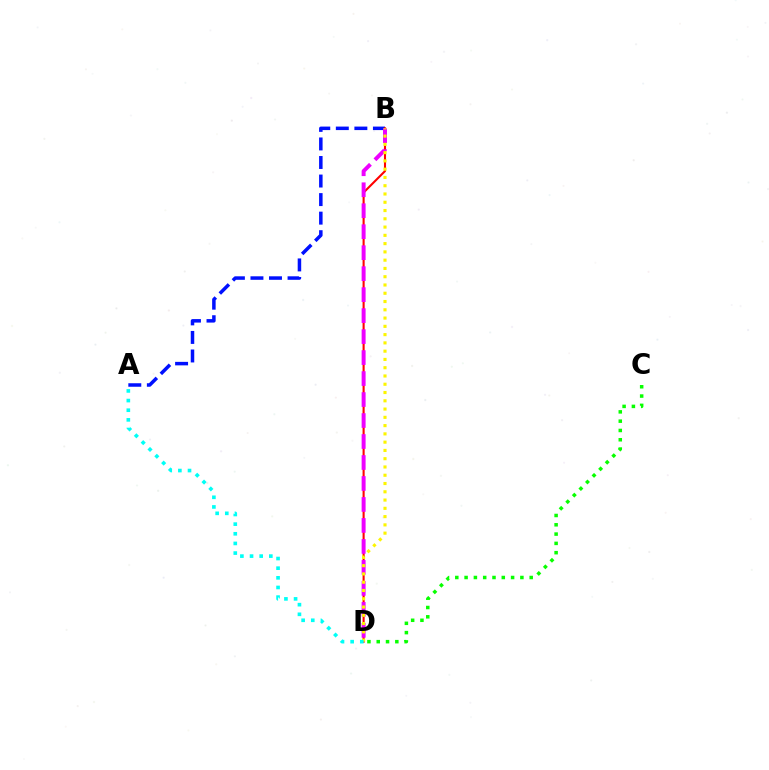{('A', 'B'): [{'color': '#0010ff', 'line_style': 'dashed', 'thickness': 2.52}], ('B', 'D'): [{'color': '#ff0000', 'line_style': 'solid', 'thickness': 1.51}, {'color': '#ee00ff', 'line_style': 'dashed', 'thickness': 2.85}, {'color': '#fcf500', 'line_style': 'dotted', 'thickness': 2.25}], ('C', 'D'): [{'color': '#08ff00', 'line_style': 'dotted', 'thickness': 2.53}], ('A', 'D'): [{'color': '#00fff6', 'line_style': 'dotted', 'thickness': 2.62}]}